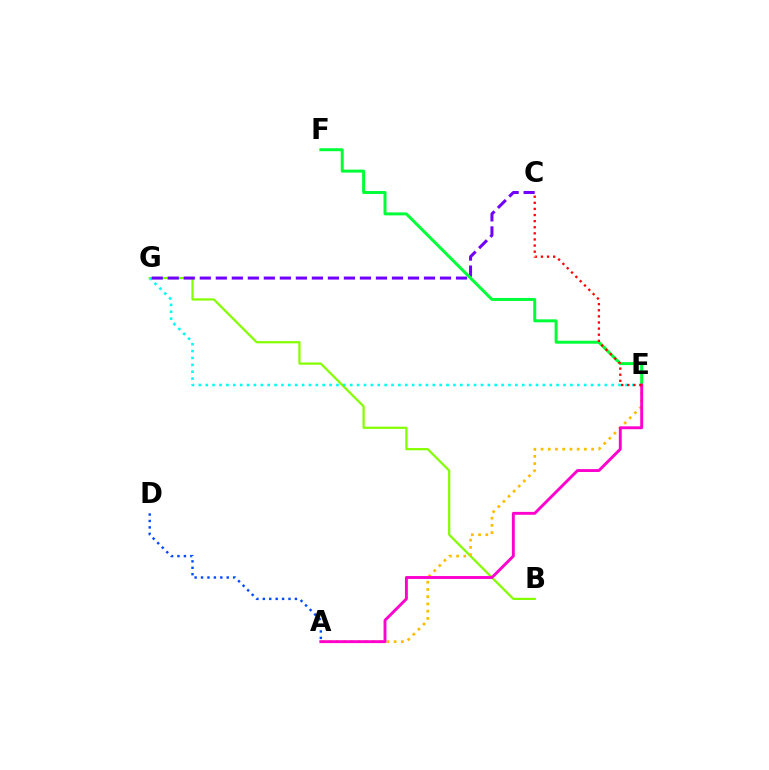{('B', 'G'): [{'color': '#84ff00', 'line_style': 'solid', 'thickness': 1.61}], ('E', 'G'): [{'color': '#00fff6', 'line_style': 'dotted', 'thickness': 1.87}], ('C', 'G'): [{'color': '#7200ff', 'line_style': 'dashed', 'thickness': 2.18}], ('A', 'E'): [{'color': '#ffbd00', 'line_style': 'dotted', 'thickness': 1.96}, {'color': '#ff00cf', 'line_style': 'solid', 'thickness': 2.08}], ('A', 'D'): [{'color': '#004bff', 'line_style': 'dotted', 'thickness': 1.74}], ('E', 'F'): [{'color': '#00ff39', 'line_style': 'solid', 'thickness': 2.15}], ('C', 'E'): [{'color': '#ff0000', 'line_style': 'dotted', 'thickness': 1.66}]}